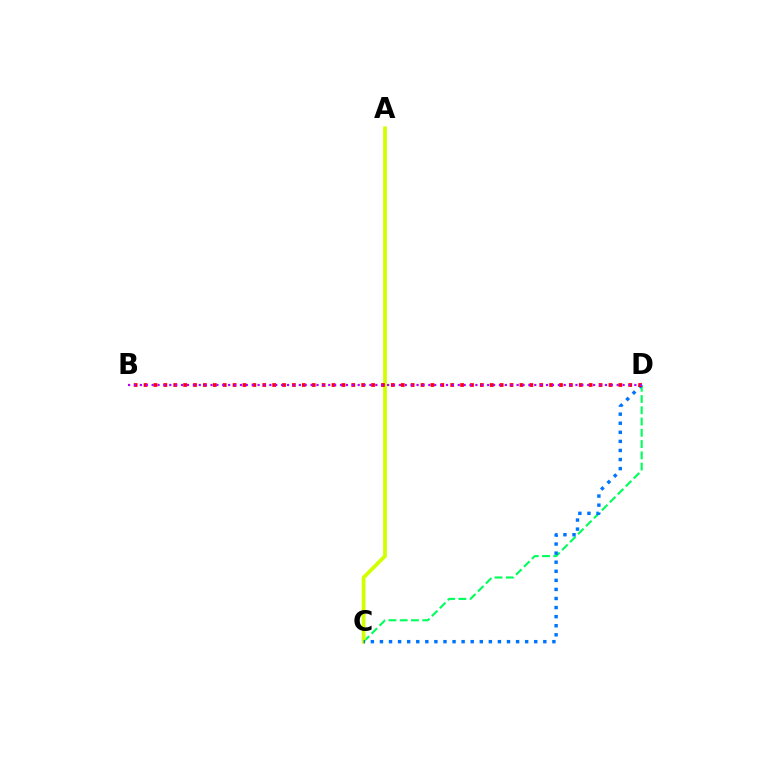{('C', 'D'): [{'color': '#00ff5c', 'line_style': 'dashed', 'thickness': 1.53}, {'color': '#0074ff', 'line_style': 'dotted', 'thickness': 2.47}], ('A', 'C'): [{'color': '#d1ff00', 'line_style': 'solid', 'thickness': 2.68}], ('B', 'D'): [{'color': '#ff0000', 'line_style': 'dotted', 'thickness': 2.69}, {'color': '#b900ff', 'line_style': 'dotted', 'thickness': 1.6}]}